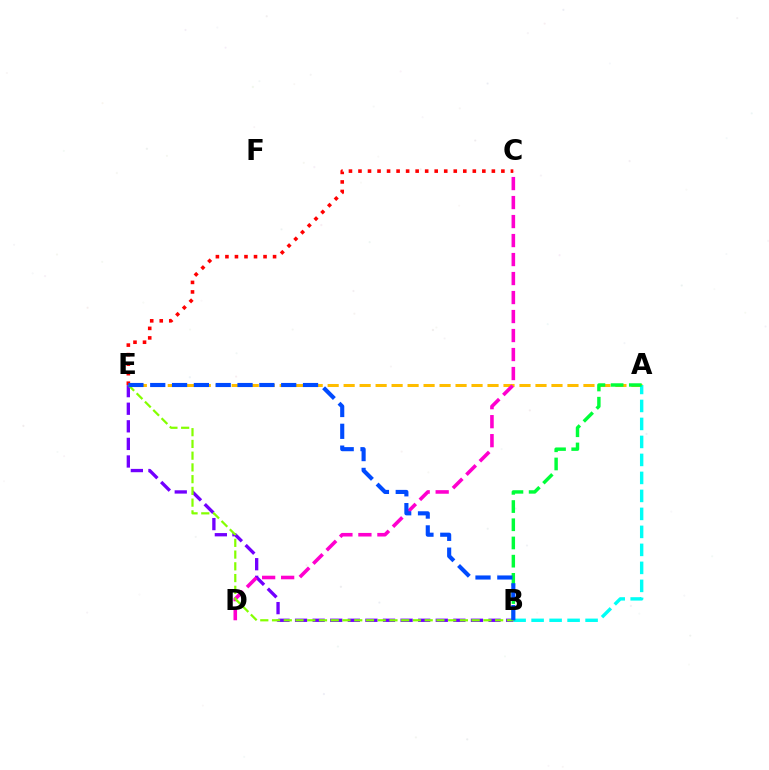{('A', 'E'): [{'color': '#ffbd00', 'line_style': 'dashed', 'thickness': 2.17}], ('A', 'B'): [{'color': '#00fff6', 'line_style': 'dashed', 'thickness': 2.44}, {'color': '#00ff39', 'line_style': 'dashed', 'thickness': 2.47}], ('B', 'E'): [{'color': '#7200ff', 'line_style': 'dashed', 'thickness': 2.39}, {'color': '#84ff00', 'line_style': 'dashed', 'thickness': 1.6}, {'color': '#004bff', 'line_style': 'dashed', 'thickness': 2.97}], ('C', 'D'): [{'color': '#ff00cf', 'line_style': 'dashed', 'thickness': 2.58}], ('C', 'E'): [{'color': '#ff0000', 'line_style': 'dotted', 'thickness': 2.59}]}